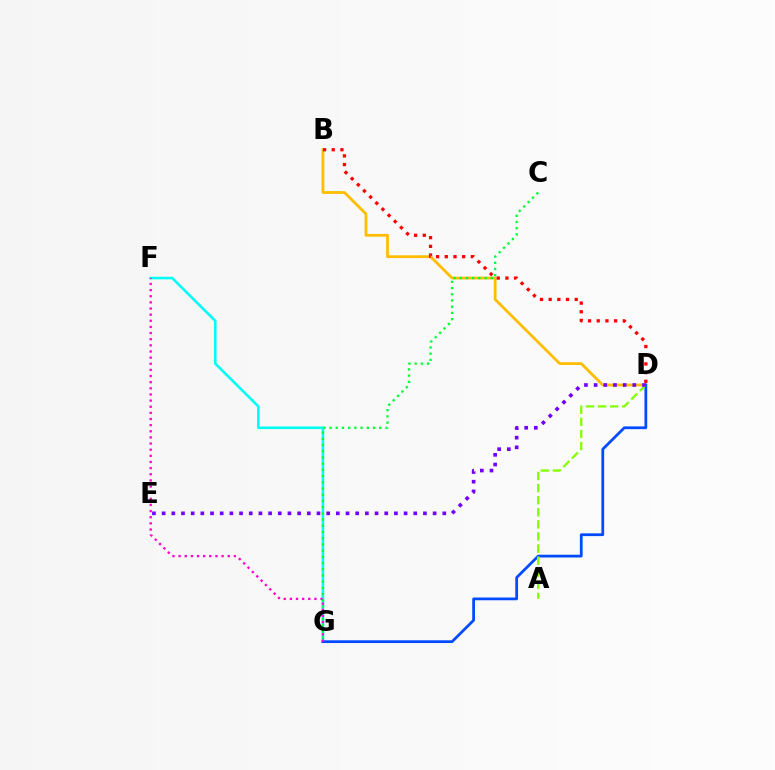{('B', 'D'): [{'color': '#ffbd00', 'line_style': 'solid', 'thickness': 2.0}, {'color': '#ff0000', 'line_style': 'dotted', 'thickness': 2.36}], ('F', 'G'): [{'color': '#00fff6', 'line_style': 'solid', 'thickness': 1.85}, {'color': '#ff00cf', 'line_style': 'dotted', 'thickness': 1.67}], ('D', 'G'): [{'color': '#004bff', 'line_style': 'solid', 'thickness': 1.98}], ('A', 'D'): [{'color': '#84ff00', 'line_style': 'dashed', 'thickness': 1.64}], ('C', 'G'): [{'color': '#00ff39', 'line_style': 'dotted', 'thickness': 1.69}], ('D', 'E'): [{'color': '#7200ff', 'line_style': 'dotted', 'thickness': 2.63}]}